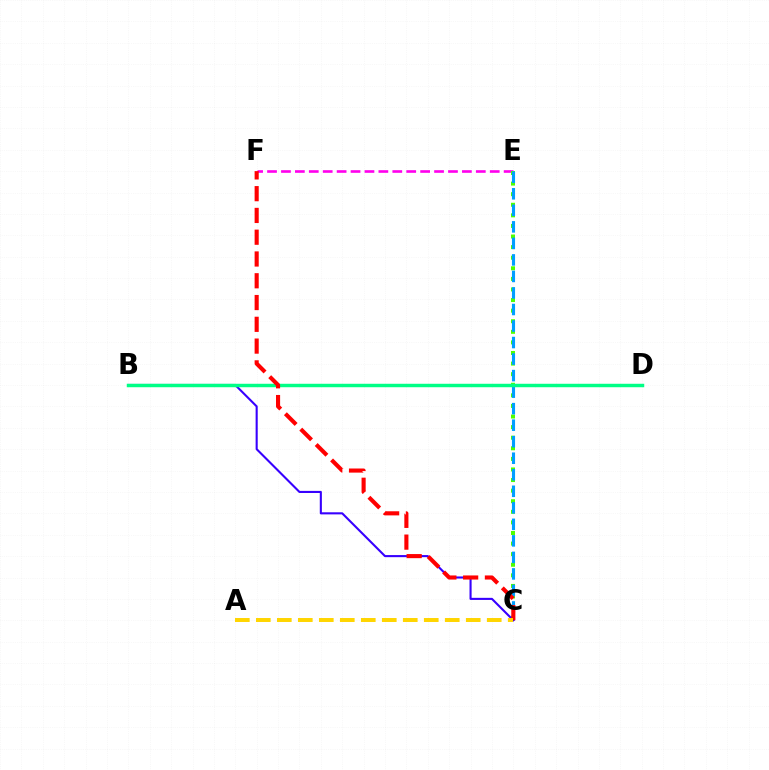{('E', 'F'): [{'color': '#ff00ed', 'line_style': 'dashed', 'thickness': 1.89}], ('C', 'E'): [{'color': '#4fff00', 'line_style': 'dotted', 'thickness': 2.88}, {'color': '#009eff', 'line_style': 'dashed', 'thickness': 2.25}], ('B', 'C'): [{'color': '#3700ff', 'line_style': 'solid', 'thickness': 1.51}], ('B', 'D'): [{'color': '#00ff86', 'line_style': 'solid', 'thickness': 2.49}], ('C', 'F'): [{'color': '#ff0000', 'line_style': 'dashed', 'thickness': 2.96}], ('A', 'C'): [{'color': '#ffd500', 'line_style': 'dashed', 'thickness': 2.85}]}